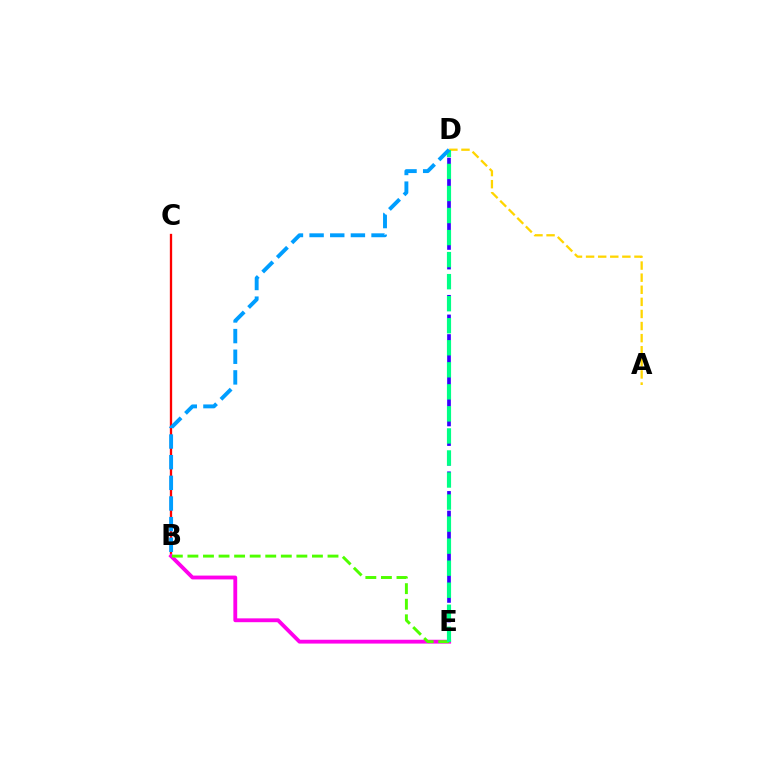{('A', 'D'): [{'color': '#ffd500', 'line_style': 'dashed', 'thickness': 1.64}], ('D', 'E'): [{'color': '#3700ff', 'line_style': 'dashed', 'thickness': 2.66}, {'color': '#00ff86', 'line_style': 'dashed', 'thickness': 2.99}], ('B', 'C'): [{'color': '#ff0000', 'line_style': 'solid', 'thickness': 1.67}], ('B', 'E'): [{'color': '#ff00ed', 'line_style': 'solid', 'thickness': 2.76}, {'color': '#4fff00', 'line_style': 'dashed', 'thickness': 2.11}], ('B', 'D'): [{'color': '#009eff', 'line_style': 'dashed', 'thickness': 2.81}]}